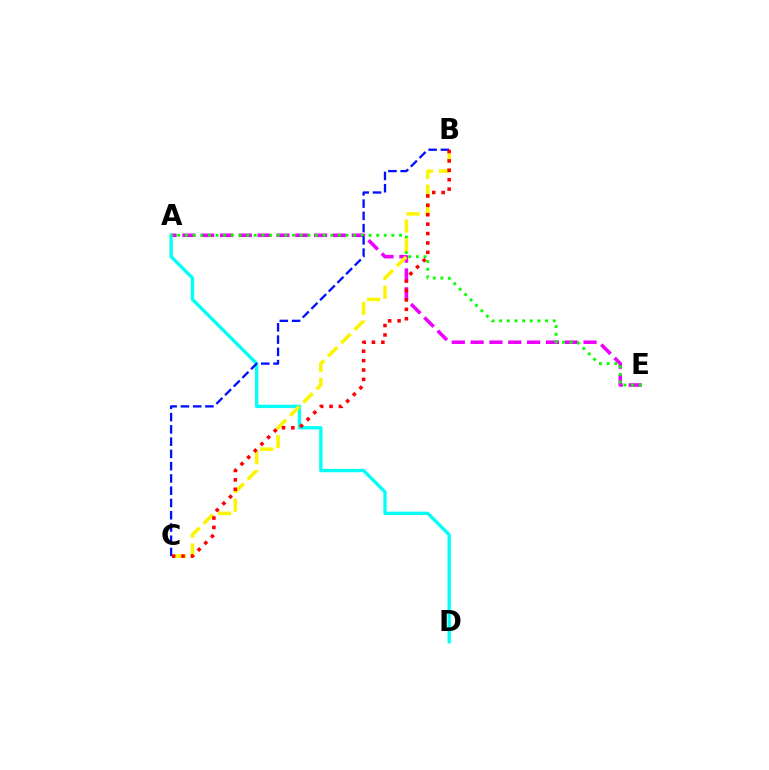{('A', 'E'): [{'color': '#ee00ff', 'line_style': 'dashed', 'thickness': 2.56}, {'color': '#08ff00', 'line_style': 'dotted', 'thickness': 2.08}], ('A', 'D'): [{'color': '#00fff6', 'line_style': 'solid', 'thickness': 2.41}], ('B', 'C'): [{'color': '#fcf500', 'line_style': 'dashed', 'thickness': 2.55}, {'color': '#0010ff', 'line_style': 'dashed', 'thickness': 1.67}, {'color': '#ff0000', 'line_style': 'dotted', 'thickness': 2.56}]}